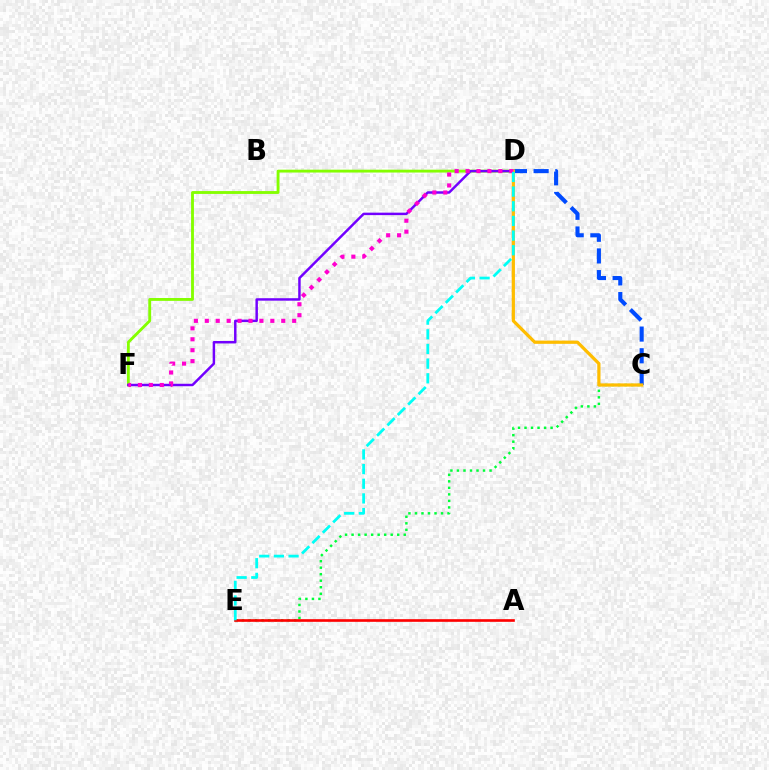{('C', 'E'): [{'color': '#00ff39', 'line_style': 'dotted', 'thickness': 1.77}], ('A', 'E'): [{'color': '#ff0000', 'line_style': 'solid', 'thickness': 1.91}], ('C', 'D'): [{'color': '#004bff', 'line_style': 'dashed', 'thickness': 2.94}, {'color': '#ffbd00', 'line_style': 'solid', 'thickness': 2.32}], ('D', 'F'): [{'color': '#84ff00', 'line_style': 'solid', 'thickness': 2.06}, {'color': '#7200ff', 'line_style': 'solid', 'thickness': 1.77}, {'color': '#ff00cf', 'line_style': 'dotted', 'thickness': 2.97}], ('D', 'E'): [{'color': '#00fff6', 'line_style': 'dashed', 'thickness': 1.99}]}